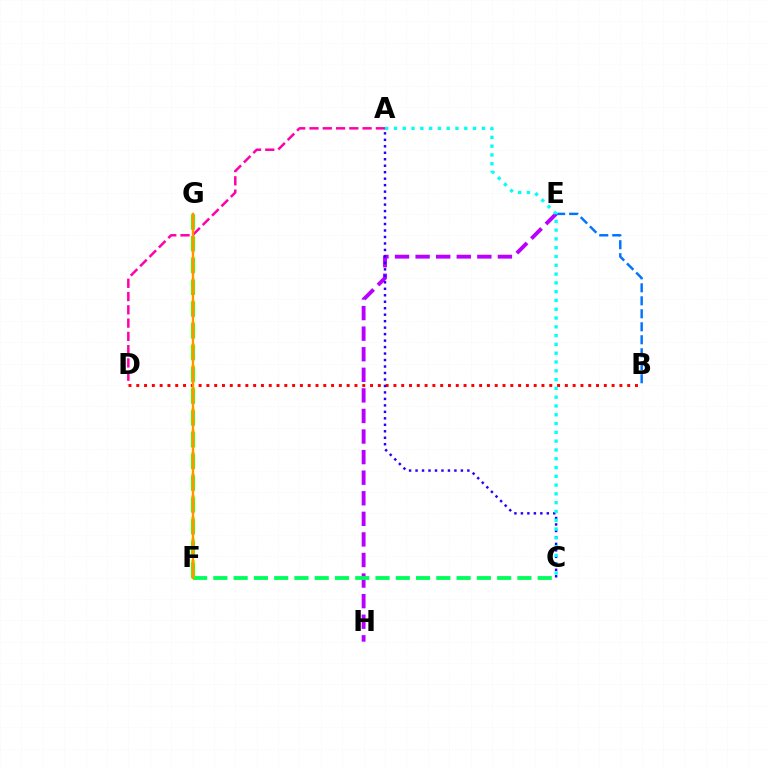{('F', 'G'): [{'color': '#d1ff00', 'line_style': 'dotted', 'thickness': 2.94}, {'color': '#3dff00', 'line_style': 'dashed', 'thickness': 2.96}, {'color': '#ff9400', 'line_style': 'solid', 'thickness': 1.75}], ('E', 'H'): [{'color': '#b900ff', 'line_style': 'dashed', 'thickness': 2.8}], ('B', 'D'): [{'color': '#ff0000', 'line_style': 'dotted', 'thickness': 2.12}], ('A', 'C'): [{'color': '#2500ff', 'line_style': 'dotted', 'thickness': 1.76}, {'color': '#00fff6', 'line_style': 'dotted', 'thickness': 2.39}], ('A', 'D'): [{'color': '#ff00ac', 'line_style': 'dashed', 'thickness': 1.8}], ('C', 'F'): [{'color': '#00ff5c', 'line_style': 'dashed', 'thickness': 2.75}], ('B', 'E'): [{'color': '#0074ff', 'line_style': 'dashed', 'thickness': 1.76}]}